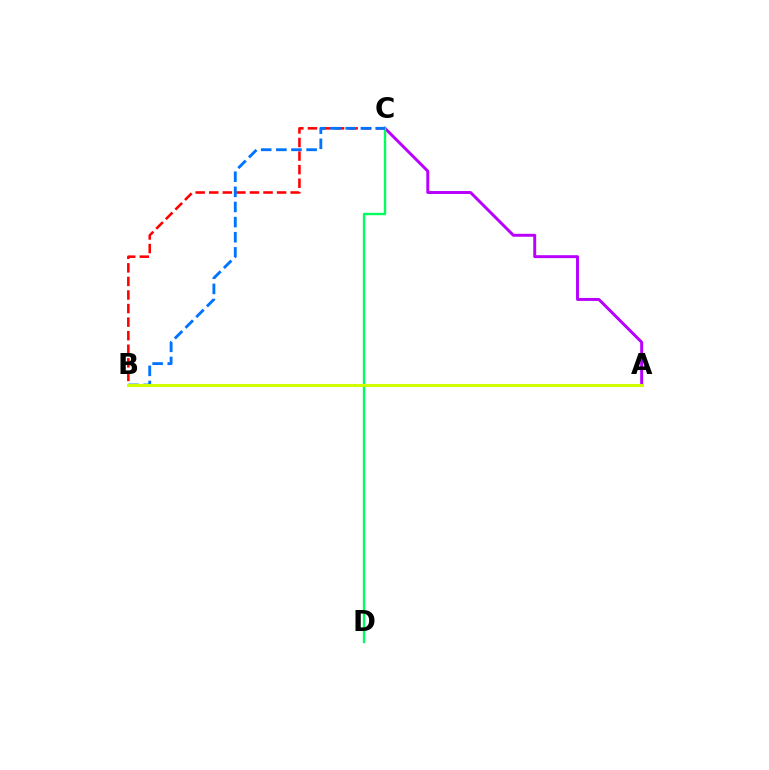{('A', 'C'): [{'color': '#b900ff', 'line_style': 'solid', 'thickness': 2.12}], ('B', 'C'): [{'color': '#ff0000', 'line_style': 'dashed', 'thickness': 1.84}, {'color': '#0074ff', 'line_style': 'dashed', 'thickness': 2.06}], ('C', 'D'): [{'color': '#00ff5c', 'line_style': 'solid', 'thickness': 1.71}], ('A', 'B'): [{'color': '#d1ff00', 'line_style': 'solid', 'thickness': 2.23}]}